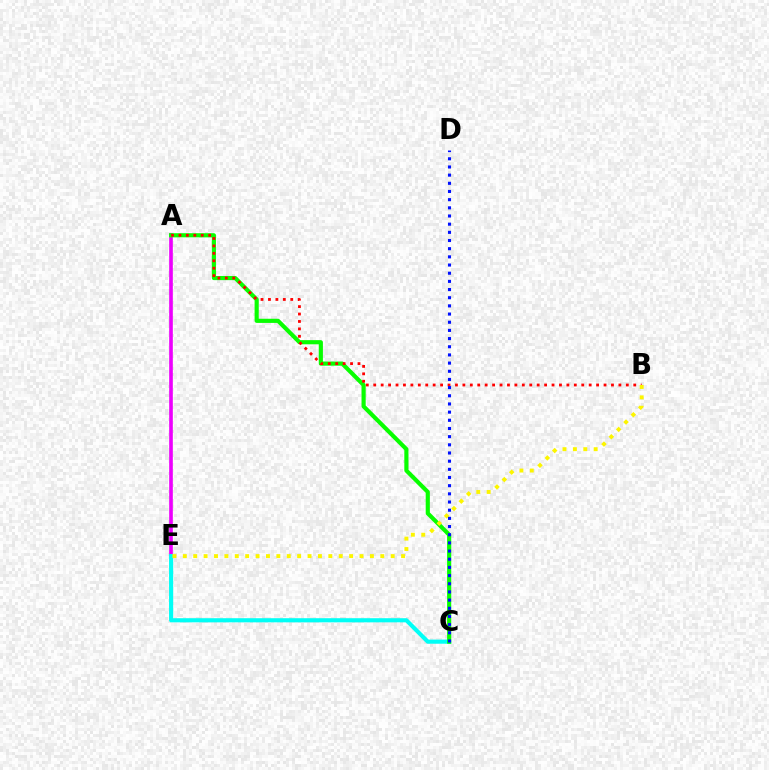{('A', 'E'): [{'color': '#ee00ff', 'line_style': 'solid', 'thickness': 2.62}], ('C', 'E'): [{'color': '#00fff6', 'line_style': 'solid', 'thickness': 2.97}], ('A', 'C'): [{'color': '#08ff00', 'line_style': 'solid', 'thickness': 2.98}], ('A', 'B'): [{'color': '#ff0000', 'line_style': 'dotted', 'thickness': 2.02}], ('B', 'E'): [{'color': '#fcf500', 'line_style': 'dotted', 'thickness': 2.82}], ('C', 'D'): [{'color': '#0010ff', 'line_style': 'dotted', 'thickness': 2.22}]}